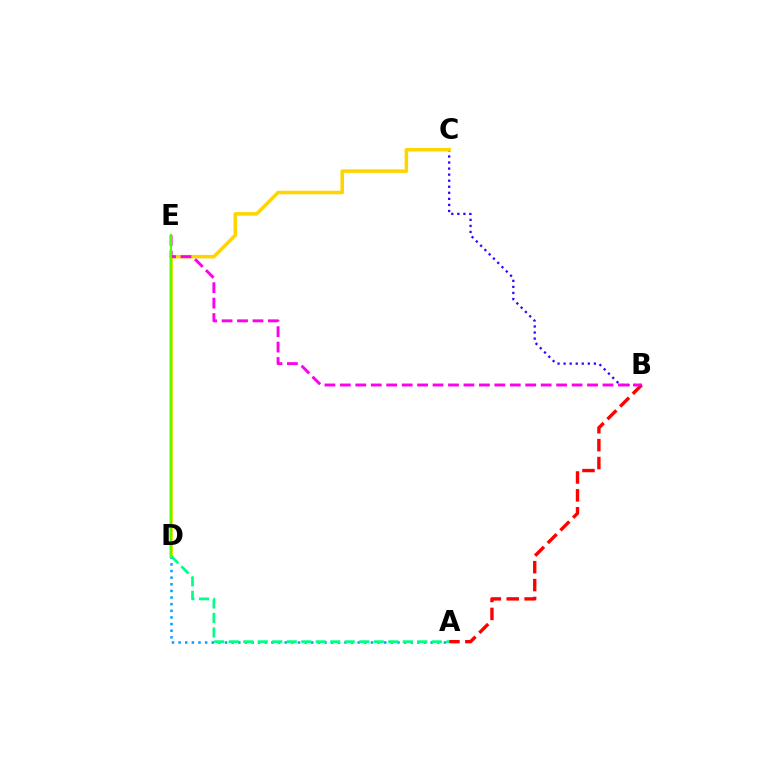{('A', 'D'): [{'color': '#009eff', 'line_style': 'dotted', 'thickness': 1.8}, {'color': '#00ff86', 'line_style': 'dashed', 'thickness': 1.97}], ('A', 'B'): [{'color': '#ff0000', 'line_style': 'dashed', 'thickness': 2.43}], ('B', 'C'): [{'color': '#3700ff', 'line_style': 'dotted', 'thickness': 1.65}], ('C', 'D'): [{'color': '#ffd500', 'line_style': 'solid', 'thickness': 2.55}], ('B', 'E'): [{'color': '#ff00ed', 'line_style': 'dashed', 'thickness': 2.1}], ('D', 'E'): [{'color': '#4fff00', 'line_style': 'solid', 'thickness': 1.59}]}